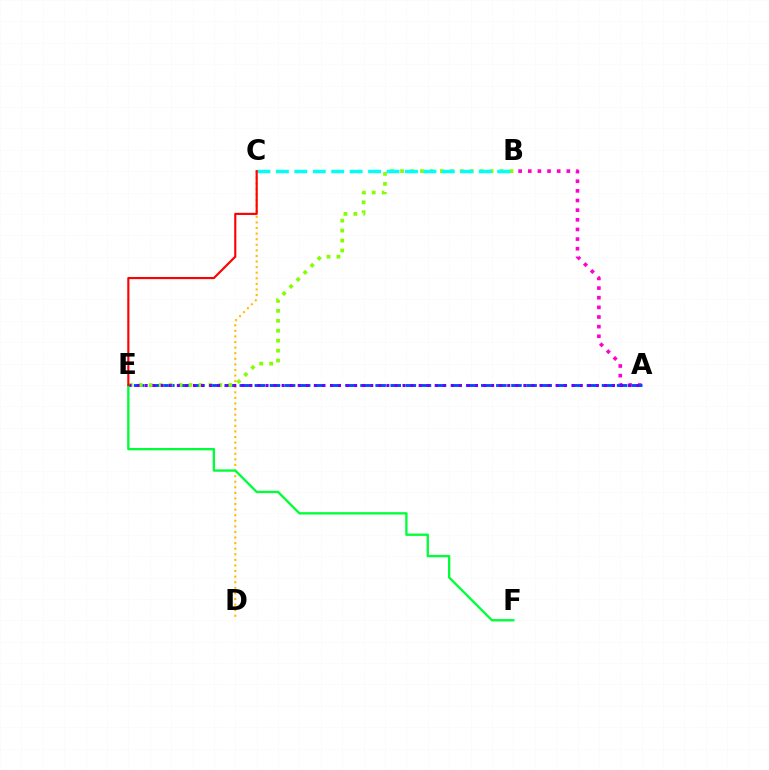{('A', 'B'): [{'color': '#ff00cf', 'line_style': 'dotted', 'thickness': 2.62}], ('A', 'E'): [{'color': '#004bff', 'line_style': 'dashed', 'thickness': 2.05}, {'color': '#7200ff', 'line_style': 'dotted', 'thickness': 2.19}], ('B', 'E'): [{'color': '#84ff00', 'line_style': 'dotted', 'thickness': 2.7}], ('C', 'D'): [{'color': '#ffbd00', 'line_style': 'dotted', 'thickness': 1.52}], ('E', 'F'): [{'color': '#00ff39', 'line_style': 'solid', 'thickness': 1.69}], ('B', 'C'): [{'color': '#00fff6', 'line_style': 'dashed', 'thickness': 2.51}], ('C', 'E'): [{'color': '#ff0000', 'line_style': 'solid', 'thickness': 1.54}]}